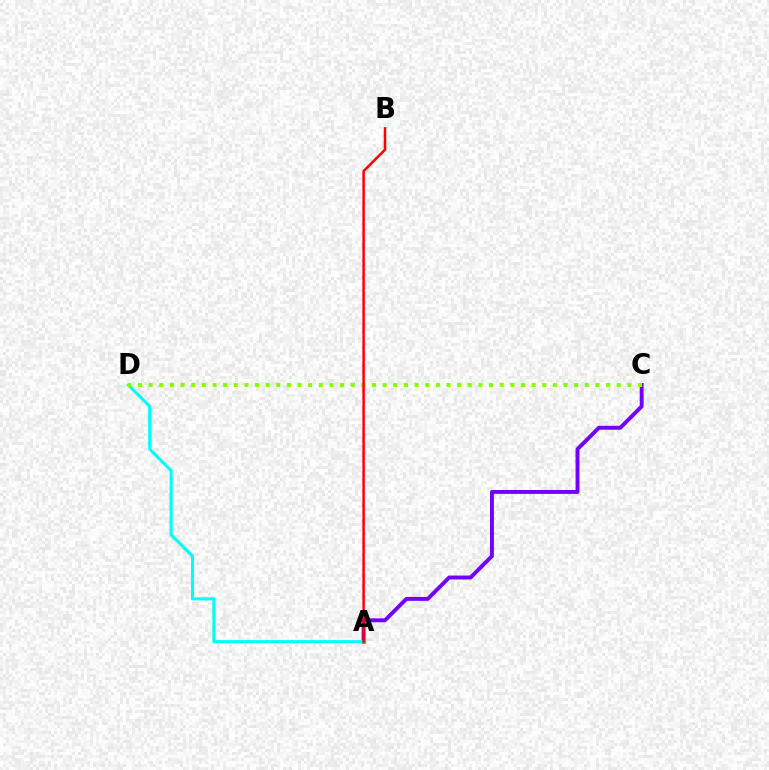{('A', 'C'): [{'color': '#7200ff', 'line_style': 'solid', 'thickness': 2.82}], ('A', 'D'): [{'color': '#00fff6', 'line_style': 'solid', 'thickness': 2.2}], ('C', 'D'): [{'color': '#84ff00', 'line_style': 'dotted', 'thickness': 2.89}], ('A', 'B'): [{'color': '#ff0000', 'line_style': 'solid', 'thickness': 1.79}]}